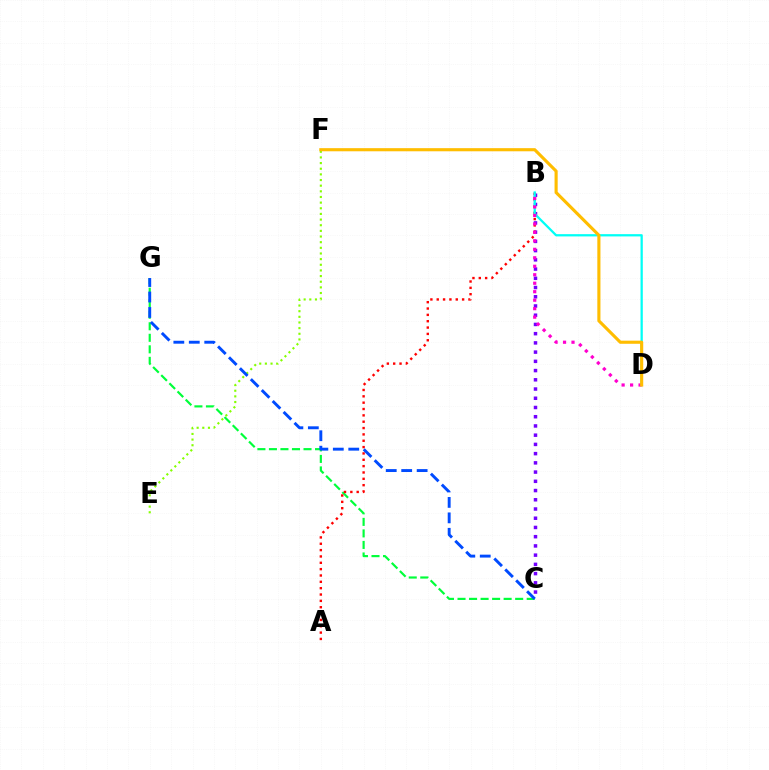{('B', 'C'): [{'color': '#7200ff', 'line_style': 'dotted', 'thickness': 2.51}], ('C', 'G'): [{'color': '#00ff39', 'line_style': 'dashed', 'thickness': 1.57}, {'color': '#004bff', 'line_style': 'dashed', 'thickness': 2.1}], ('E', 'F'): [{'color': '#84ff00', 'line_style': 'dotted', 'thickness': 1.54}], ('A', 'B'): [{'color': '#ff0000', 'line_style': 'dotted', 'thickness': 1.72}], ('B', 'D'): [{'color': '#00fff6', 'line_style': 'solid', 'thickness': 1.63}, {'color': '#ff00cf', 'line_style': 'dotted', 'thickness': 2.3}], ('D', 'F'): [{'color': '#ffbd00', 'line_style': 'solid', 'thickness': 2.25}]}